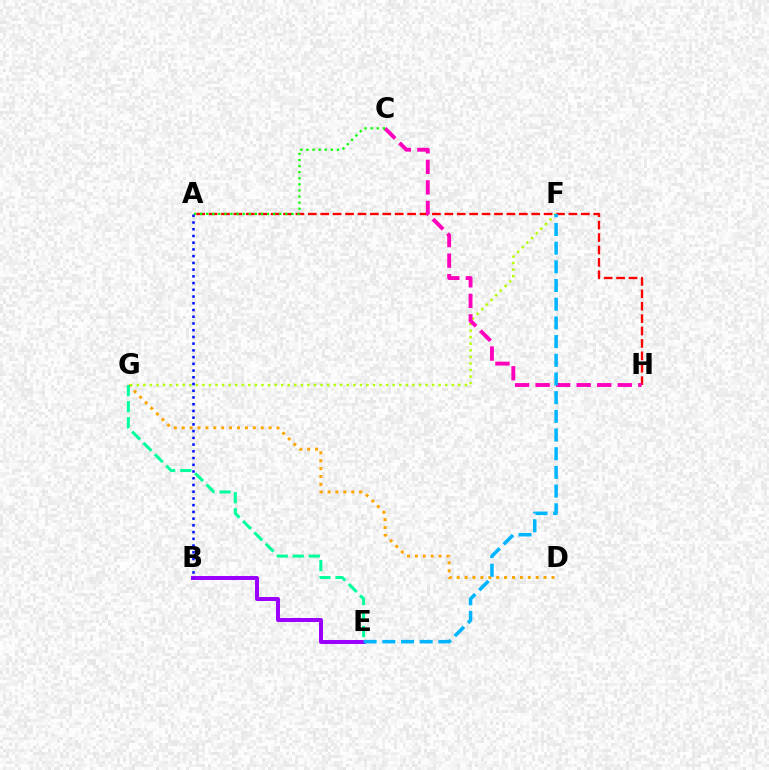{('D', 'G'): [{'color': '#ffa500', 'line_style': 'dotted', 'thickness': 2.15}], ('B', 'E'): [{'color': '#9b00ff', 'line_style': 'solid', 'thickness': 2.86}], ('F', 'G'): [{'color': '#b3ff00', 'line_style': 'dotted', 'thickness': 1.78}], ('A', 'H'): [{'color': '#ff0000', 'line_style': 'dashed', 'thickness': 1.69}], ('E', 'G'): [{'color': '#00ff9d', 'line_style': 'dashed', 'thickness': 2.18}], ('C', 'H'): [{'color': '#ff00bd', 'line_style': 'dashed', 'thickness': 2.79}], ('A', 'C'): [{'color': '#08ff00', 'line_style': 'dotted', 'thickness': 1.65}], ('E', 'F'): [{'color': '#00b5ff', 'line_style': 'dashed', 'thickness': 2.54}], ('A', 'B'): [{'color': '#0010ff', 'line_style': 'dotted', 'thickness': 1.83}]}